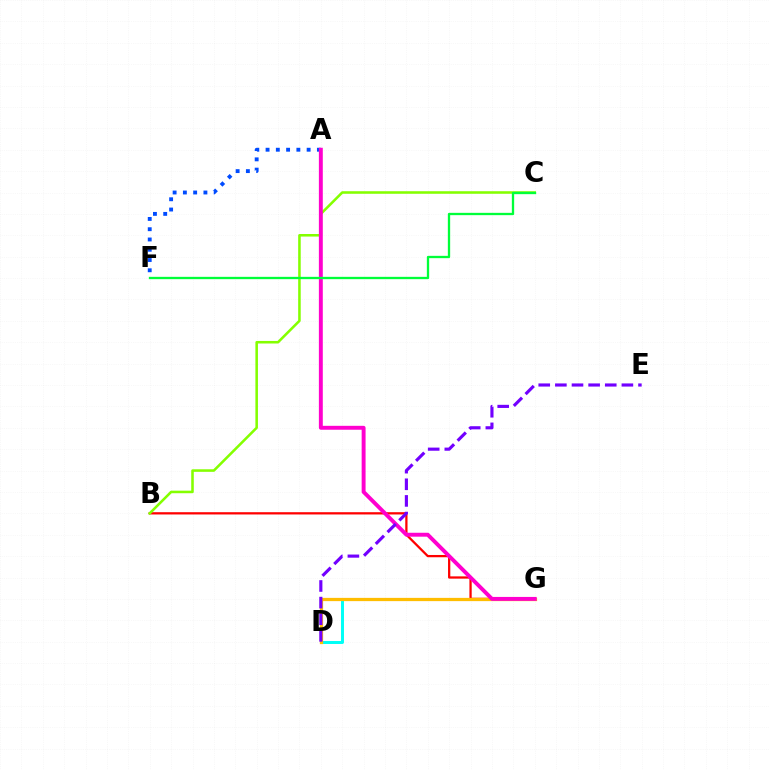{('B', 'G'): [{'color': '#ff0000', 'line_style': 'solid', 'thickness': 1.63}], ('B', 'C'): [{'color': '#84ff00', 'line_style': 'solid', 'thickness': 1.84}], ('A', 'F'): [{'color': '#004bff', 'line_style': 'dotted', 'thickness': 2.79}], ('D', 'G'): [{'color': '#00fff6', 'line_style': 'solid', 'thickness': 2.14}, {'color': '#ffbd00', 'line_style': 'solid', 'thickness': 2.34}], ('A', 'G'): [{'color': '#ff00cf', 'line_style': 'solid', 'thickness': 2.82}], ('D', 'E'): [{'color': '#7200ff', 'line_style': 'dashed', 'thickness': 2.26}], ('C', 'F'): [{'color': '#00ff39', 'line_style': 'solid', 'thickness': 1.67}]}